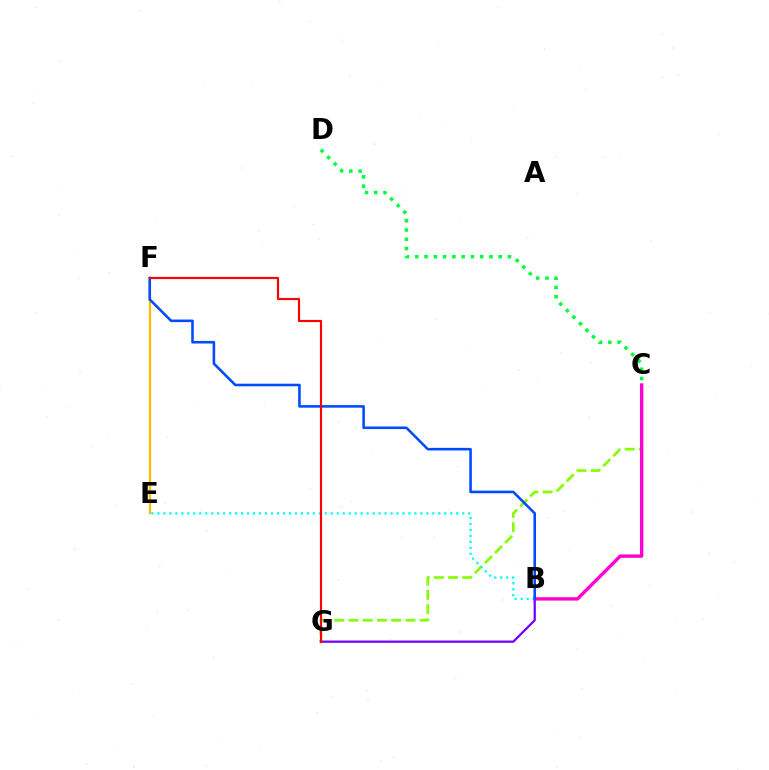{('C', 'G'): [{'color': '#84ff00', 'line_style': 'dashed', 'thickness': 1.94}], ('B', 'G'): [{'color': '#7200ff', 'line_style': 'solid', 'thickness': 1.62}], ('B', 'C'): [{'color': '#ff00cf', 'line_style': 'solid', 'thickness': 2.43}], ('B', 'E'): [{'color': '#00fff6', 'line_style': 'dotted', 'thickness': 1.62}], ('C', 'D'): [{'color': '#00ff39', 'line_style': 'dotted', 'thickness': 2.52}], ('E', 'F'): [{'color': '#ffbd00', 'line_style': 'solid', 'thickness': 1.64}], ('B', 'F'): [{'color': '#004bff', 'line_style': 'solid', 'thickness': 1.86}], ('F', 'G'): [{'color': '#ff0000', 'line_style': 'solid', 'thickness': 1.57}]}